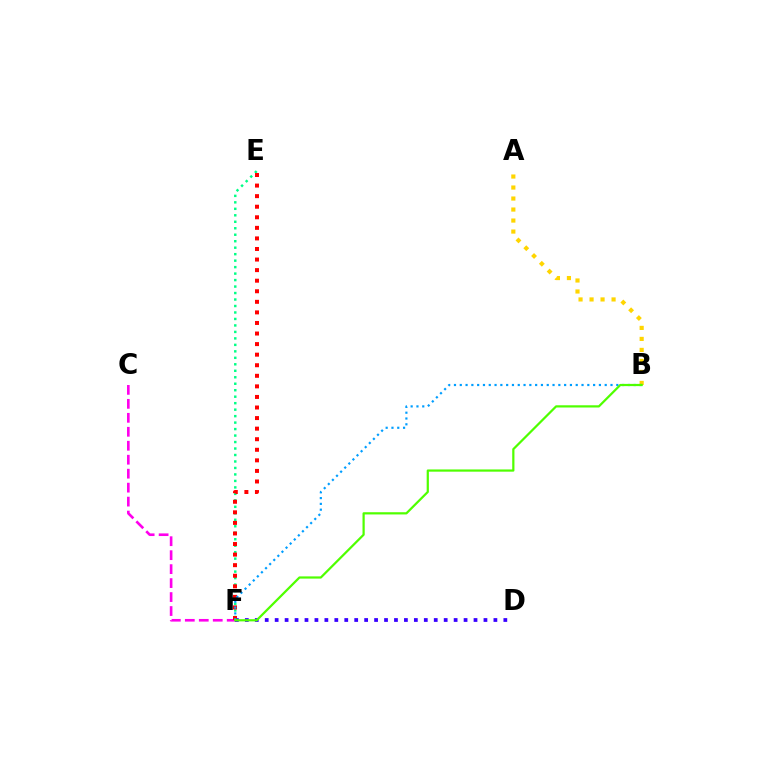{('C', 'F'): [{'color': '#ff00ed', 'line_style': 'dashed', 'thickness': 1.9}], ('D', 'F'): [{'color': '#3700ff', 'line_style': 'dotted', 'thickness': 2.7}], ('E', 'F'): [{'color': '#00ff86', 'line_style': 'dotted', 'thickness': 1.76}, {'color': '#ff0000', 'line_style': 'dotted', 'thickness': 2.87}], ('A', 'B'): [{'color': '#ffd500', 'line_style': 'dotted', 'thickness': 2.99}], ('B', 'F'): [{'color': '#009eff', 'line_style': 'dotted', 'thickness': 1.58}, {'color': '#4fff00', 'line_style': 'solid', 'thickness': 1.6}]}